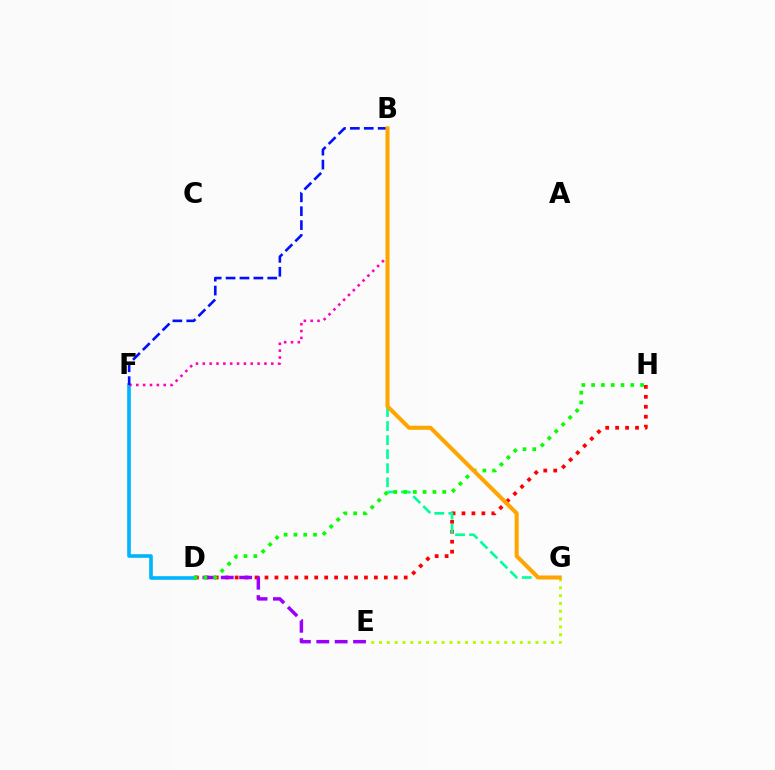{('E', 'G'): [{'color': '#b3ff00', 'line_style': 'dotted', 'thickness': 2.13}], ('D', 'H'): [{'color': '#ff0000', 'line_style': 'dotted', 'thickness': 2.7}, {'color': '#08ff00', 'line_style': 'dotted', 'thickness': 2.66}], ('D', 'E'): [{'color': '#9b00ff', 'line_style': 'dashed', 'thickness': 2.5}], ('D', 'F'): [{'color': '#00b5ff', 'line_style': 'solid', 'thickness': 2.61}], ('B', 'G'): [{'color': '#00ff9d', 'line_style': 'dashed', 'thickness': 1.91}, {'color': '#ffa500', 'line_style': 'solid', 'thickness': 2.92}], ('B', 'F'): [{'color': '#ff00bd', 'line_style': 'dotted', 'thickness': 1.86}, {'color': '#0010ff', 'line_style': 'dashed', 'thickness': 1.89}]}